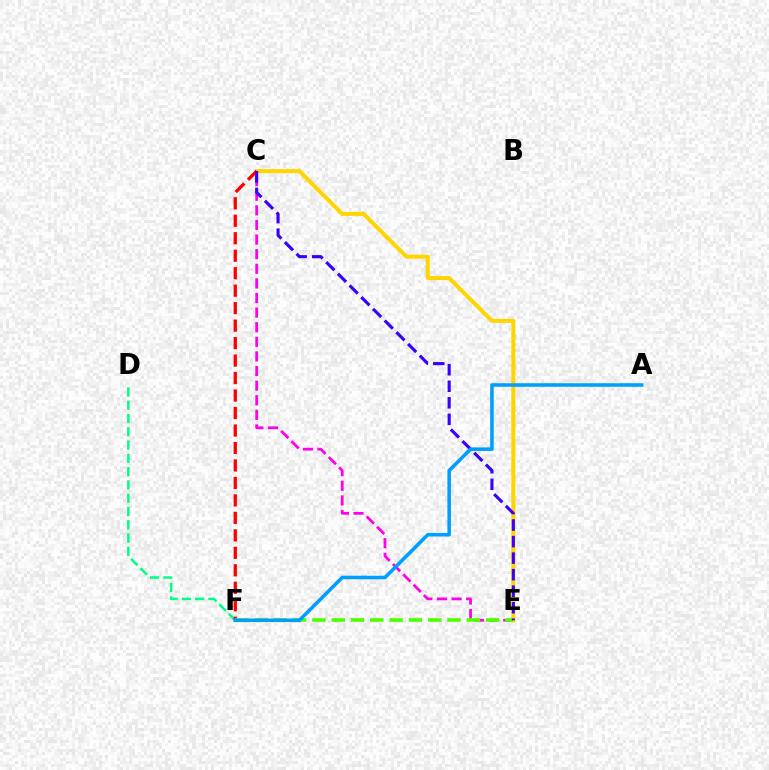{('D', 'F'): [{'color': '#00ff86', 'line_style': 'dashed', 'thickness': 1.81}], ('C', 'E'): [{'color': '#ff00ed', 'line_style': 'dashed', 'thickness': 1.98}, {'color': '#ffd500', 'line_style': 'solid', 'thickness': 2.89}, {'color': '#3700ff', 'line_style': 'dashed', 'thickness': 2.25}], ('C', 'F'): [{'color': '#ff0000', 'line_style': 'dashed', 'thickness': 2.37}], ('E', 'F'): [{'color': '#4fff00', 'line_style': 'dashed', 'thickness': 2.62}], ('A', 'F'): [{'color': '#009eff', 'line_style': 'solid', 'thickness': 2.56}]}